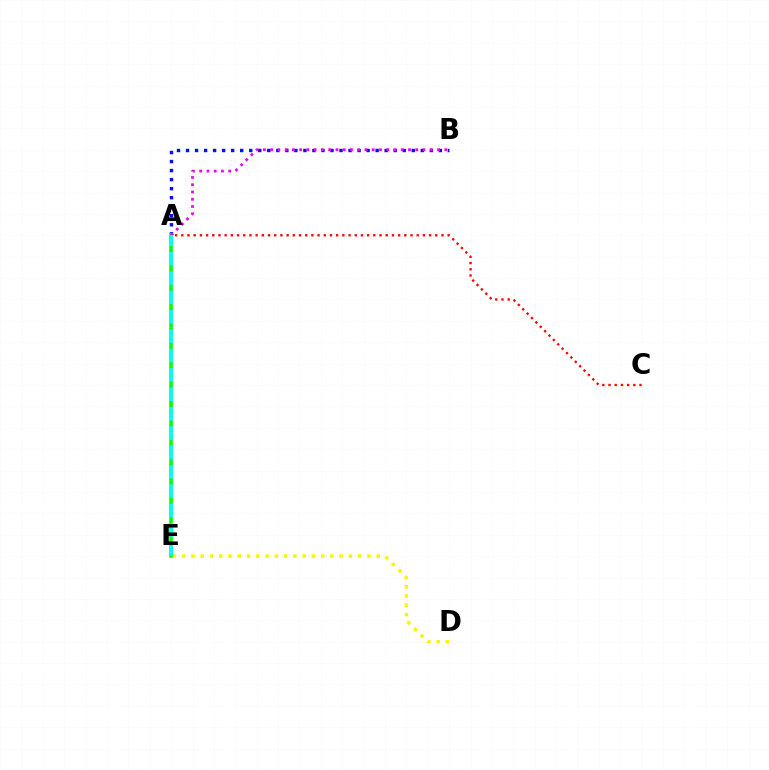{('A', 'C'): [{'color': '#ff0000', 'line_style': 'dotted', 'thickness': 1.68}], ('A', 'B'): [{'color': '#0010ff', 'line_style': 'dotted', 'thickness': 2.45}, {'color': '#ee00ff', 'line_style': 'dotted', 'thickness': 1.97}], ('D', 'E'): [{'color': '#fcf500', 'line_style': 'dotted', 'thickness': 2.52}], ('A', 'E'): [{'color': '#08ff00', 'line_style': 'solid', 'thickness': 2.57}, {'color': '#00fff6', 'line_style': 'dashed', 'thickness': 2.63}]}